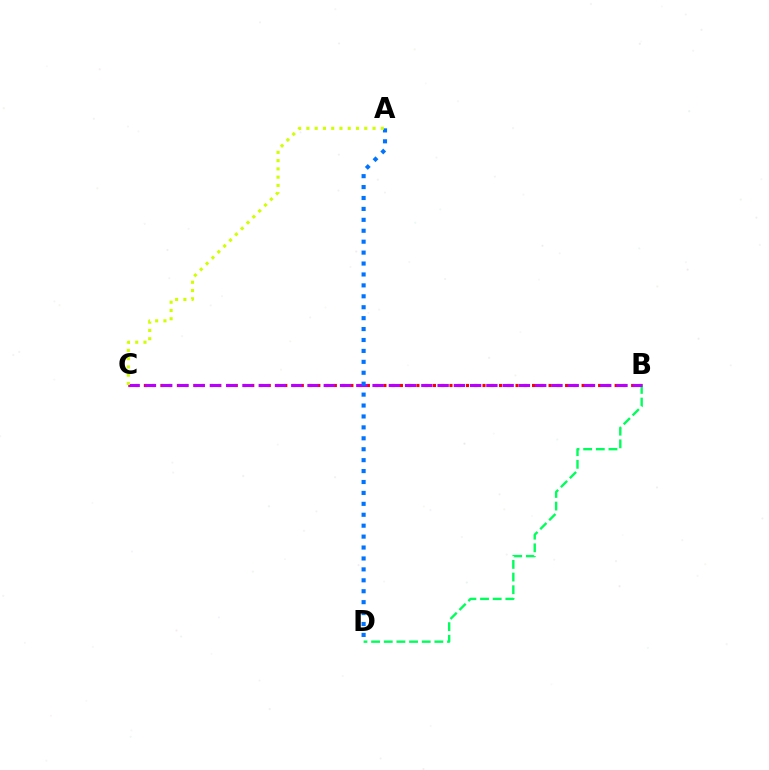{('B', 'C'): [{'color': '#ff0000', 'line_style': 'dotted', 'thickness': 2.24}, {'color': '#b900ff', 'line_style': 'dashed', 'thickness': 2.21}], ('B', 'D'): [{'color': '#00ff5c', 'line_style': 'dashed', 'thickness': 1.72}], ('A', 'D'): [{'color': '#0074ff', 'line_style': 'dotted', 'thickness': 2.97}], ('A', 'C'): [{'color': '#d1ff00', 'line_style': 'dotted', 'thickness': 2.25}]}